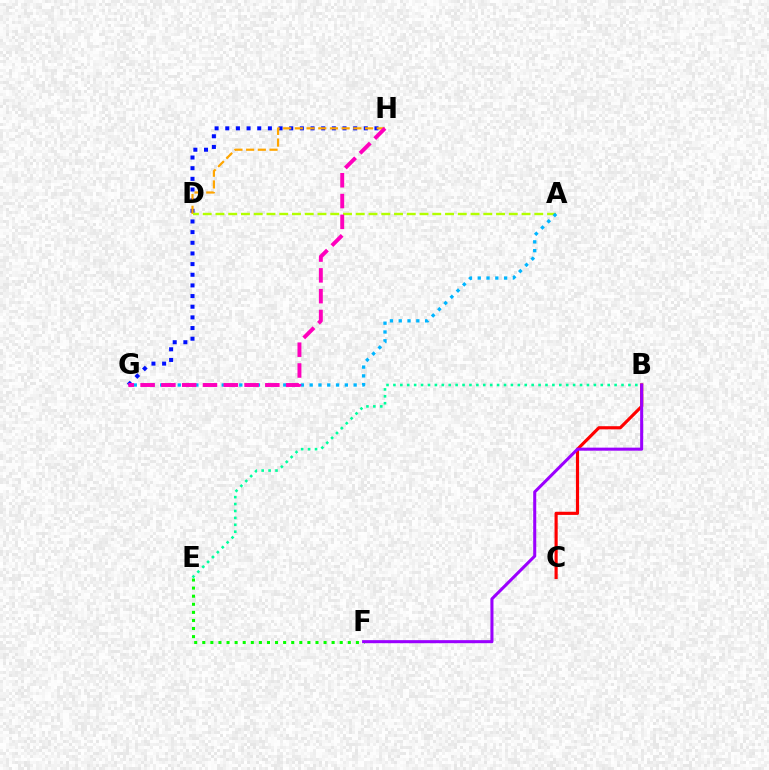{('E', 'F'): [{'color': '#08ff00', 'line_style': 'dotted', 'thickness': 2.2}], ('G', 'H'): [{'color': '#0010ff', 'line_style': 'dotted', 'thickness': 2.9}, {'color': '#ff00bd', 'line_style': 'dashed', 'thickness': 2.82}], ('B', 'C'): [{'color': '#ff0000', 'line_style': 'solid', 'thickness': 2.27}], ('D', 'H'): [{'color': '#ffa500', 'line_style': 'dashed', 'thickness': 1.59}], ('B', 'F'): [{'color': '#9b00ff', 'line_style': 'solid', 'thickness': 2.19}], ('A', 'D'): [{'color': '#b3ff00', 'line_style': 'dashed', 'thickness': 1.73}], ('A', 'G'): [{'color': '#00b5ff', 'line_style': 'dotted', 'thickness': 2.39}], ('B', 'E'): [{'color': '#00ff9d', 'line_style': 'dotted', 'thickness': 1.88}]}